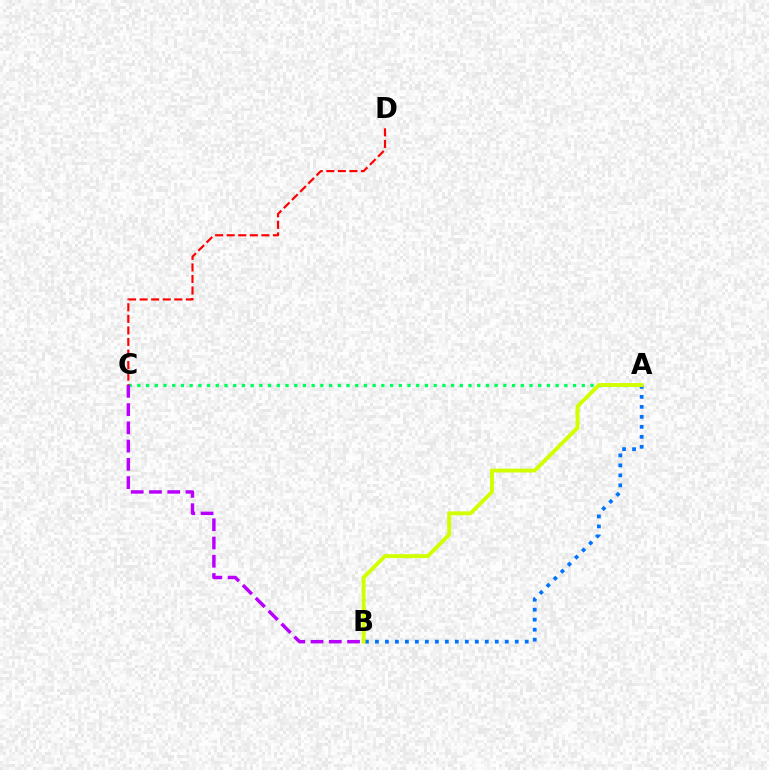{('A', 'C'): [{'color': '#00ff5c', 'line_style': 'dotted', 'thickness': 2.37}], ('C', 'D'): [{'color': '#ff0000', 'line_style': 'dashed', 'thickness': 1.57}], ('A', 'B'): [{'color': '#0074ff', 'line_style': 'dotted', 'thickness': 2.71}, {'color': '#d1ff00', 'line_style': 'solid', 'thickness': 2.82}], ('B', 'C'): [{'color': '#b900ff', 'line_style': 'dashed', 'thickness': 2.48}]}